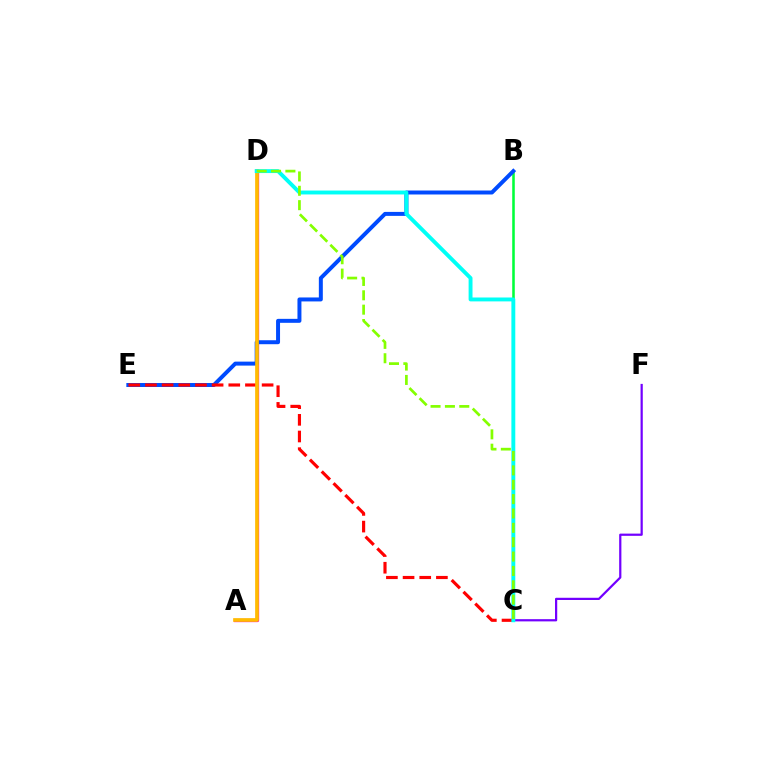{('B', 'C'): [{'color': '#00ff39', 'line_style': 'solid', 'thickness': 1.84}], ('A', 'D'): [{'color': '#ff00cf', 'line_style': 'solid', 'thickness': 2.38}, {'color': '#ffbd00', 'line_style': 'solid', 'thickness': 2.65}], ('B', 'E'): [{'color': '#004bff', 'line_style': 'solid', 'thickness': 2.86}], ('C', 'E'): [{'color': '#ff0000', 'line_style': 'dashed', 'thickness': 2.26}], ('C', 'F'): [{'color': '#7200ff', 'line_style': 'solid', 'thickness': 1.6}], ('C', 'D'): [{'color': '#00fff6', 'line_style': 'solid', 'thickness': 2.81}, {'color': '#84ff00', 'line_style': 'dashed', 'thickness': 1.95}]}